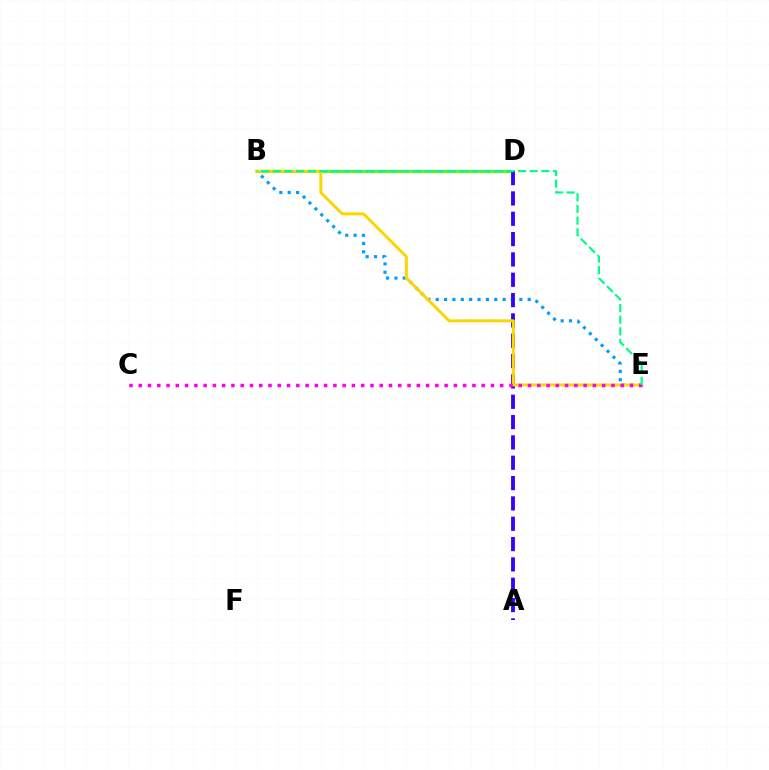{('B', 'E'): [{'color': '#009eff', 'line_style': 'dotted', 'thickness': 2.27}, {'color': '#ffd500', 'line_style': 'solid', 'thickness': 2.12}, {'color': '#00ff86', 'line_style': 'dashed', 'thickness': 1.59}], ('B', 'D'): [{'color': '#ff0000', 'line_style': 'dotted', 'thickness': 1.84}, {'color': '#4fff00', 'line_style': 'solid', 'thickness': 2.01}], ('A', 'D'): [{'color': '#3700ff', 'line_style': 'dashed', 'thickness': 2.76}], ('C', 'E'): [{'color': '#ff00ed', 'line_style': 'dotted', 'thickness': 2.52}]}